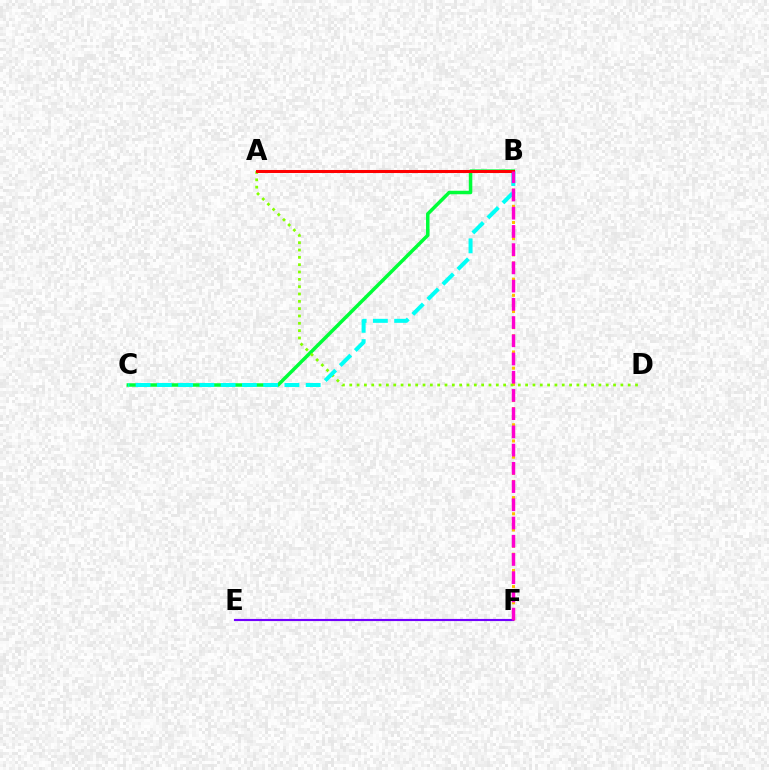{('B', 'F'): [{'color': '#ffbd00', 'line_style': 'dotted', 'thickness': 2.2}, {'color': '#ff00cf', 'line_style': 'dashed', 'thickness': 2.48}], ('E', 'F'): [{'color': '#7200ff', 'line_style': 'solid', 'thickness': 1.54}], ('A', 'B'): [{'color': '#004bff', 'line_style': 'solid', 'thickness': 2.0}, {'color': '#ff0000', 'line_style': 'solid', 'thickness': 2.18}], ('B', 'C'): [{'color': '#00ff39', 'line_style': 'solid', 'thickness': 2.52}, {'color': '#00fff6', 'line_style': 'dashed', 'thickness': 2.89}], ('A', 'D'): [{'color': '#84ff00', 'line_style': 'dotted', 'thickness': 1.99}]}